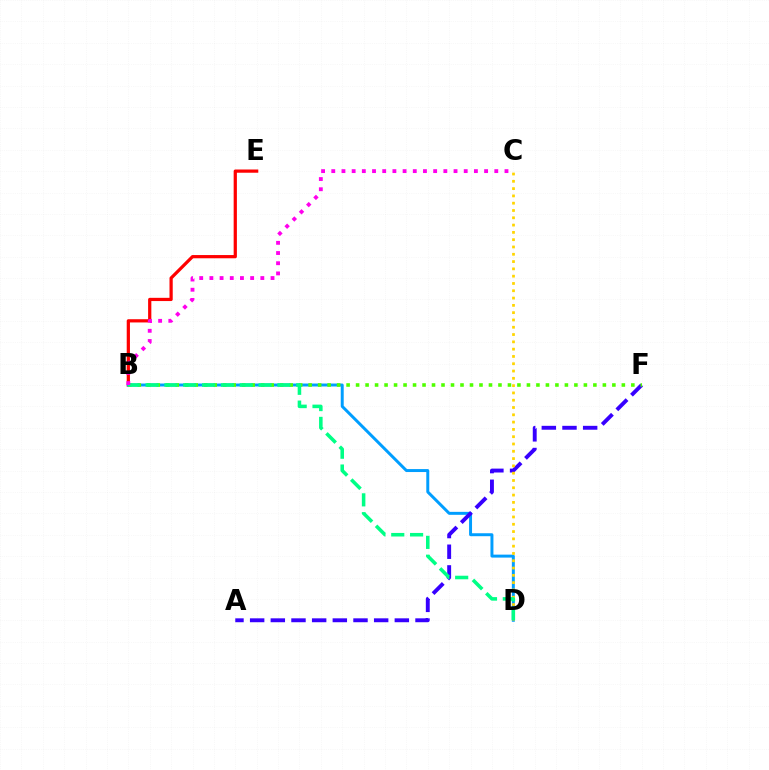{('B', 'E'): [{'color': '#ff0000', 'line_style': 'solid', 'thickness': 2.33}], ('B', 'D'): [{'color': '#009eff', 'line_style': 'solid', 'thickness': 2.13}, {'color': '#00ff86', 'line_style': 'dashed', 'thickness': 2.56}], ('A', 'F'): [{'color': '#3700ff', 'line_style': 'dashed', 'thickness': 2.81}], ('B', 'F'): [{'color': '#4fff00', 'line_style': 'dotted', 'thickness': 2.58}], ('C', 'D'): [{'color': '#ffd500', 'line_style': 'dotted', 'thickness': 1.98}], ('B', 'C'): [{'color': '#ff00ed', 'line_style': 'dotted', 'thickness': 2.77}]}